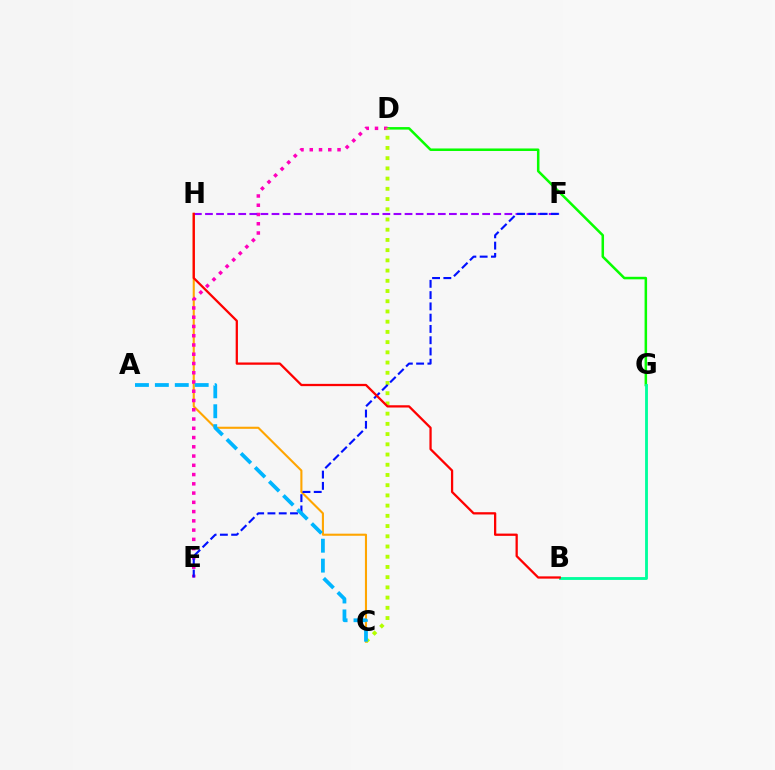{('C', 'H'): [{'color': '#ffa500', 'line_style': 'solid', 'thickness': 1.52}], ('D', 'G'): [{'color': '#08ff00', 'line_style': 'solid', 'thickness': 1.82}], ('D', 'E'): [{'color': '#ff00bd', 'line_style': 'dotted', 'thickness': 2.51}], ('B', 'G'): [{'color': '#00ff9d', 'line_style': 'solid', 'thickness': 2.05}], ('F', 'H'): [{'color': '#9b00ff', 'line_style': 'dashed', 'thickness': 1.51}], ('C', 'D'): [{'color': '#b3ff00', 'line_style': 'dotted', 'thickness': 2.78}], ('E', 'F'): [{'color': '#0010ff', 'line_style': 'dashed', 'thickness': 1.53}], ('A', 'C'): [{'color': '#00b5ff', 'line_style': 'dashed', 'thickness': 2.71}], ('B', 'H'): [{'color': '#ff0000', 'line_style': 'solid', 'thickness': 1.64}]}